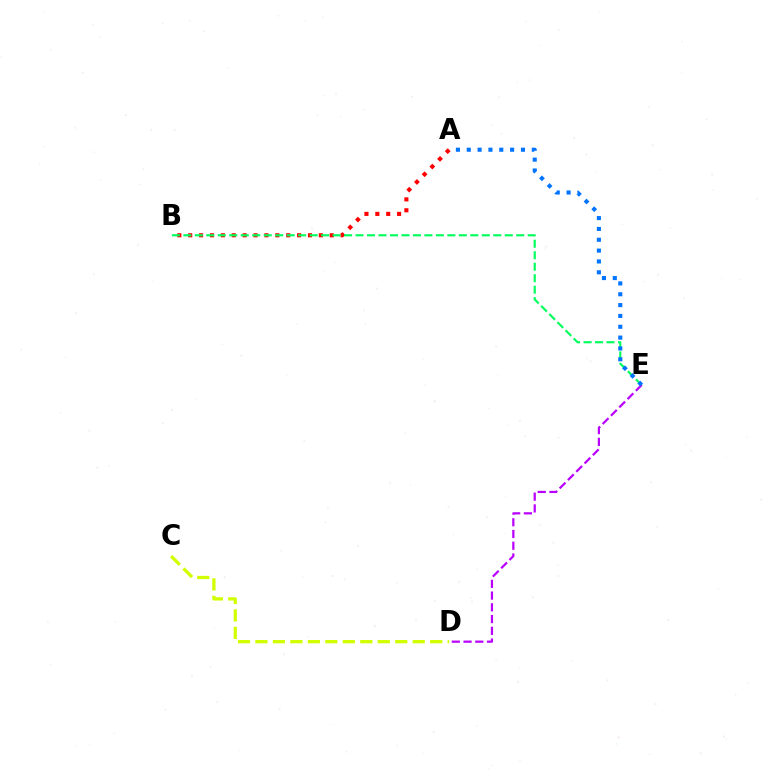{('A', 'B'): [{'color': '#ff0000', 'line_style': 'dotted', 'thickness': 2.96}], ('B', 'E'): [{'color': '#00ff5c', 'line_style': 'dashed', 'thickness': 1.56}], ('D', 'E'): [{'color': '#b900ff', 'line_style': 'dashed', 'thickness': 1.6}], ('A', 'E'): [{'color': '#0074ff', 'line_style': 'dotted', 'thickness': 2.95}], ('C', 'D'): [{'color': '#d1ff00', 'line_style': 'dashed', 'thickness': 2.37}]}